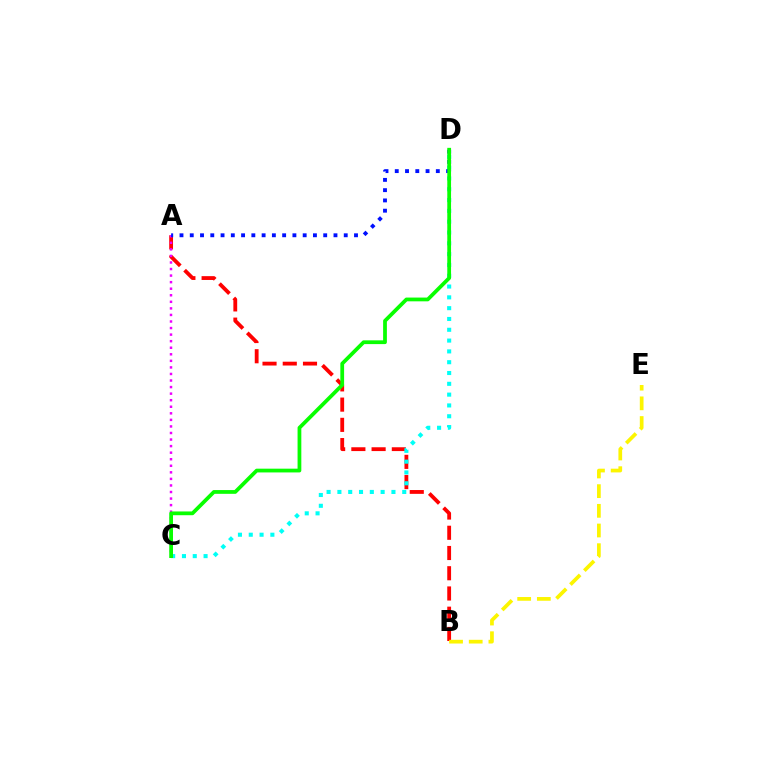{('A', 'B'): [{'color': '#ff0000', 'line_style': 'dashed', 'thickness': 2.75}], ('A', 'C'): [{'color': '#ee00ff', 'line_style': 'dotted', 'thickness': 1.78}], ('C', 'D'): [{'color': '#00fff6', 'line_style': 'dotted', 'thickness': 2.94}, {'color': '#08ff00', 'line_style': 'solid', 'thickness': 2.71}], ('A', 'D'): [{'color': '#0010ff', 'line_style': 'dotted', 'thickness': 2.79}], ('B', 'E'): [{'color': '#fcf500', 'line_style': 'dashed', 'thickness': 2.67}]}